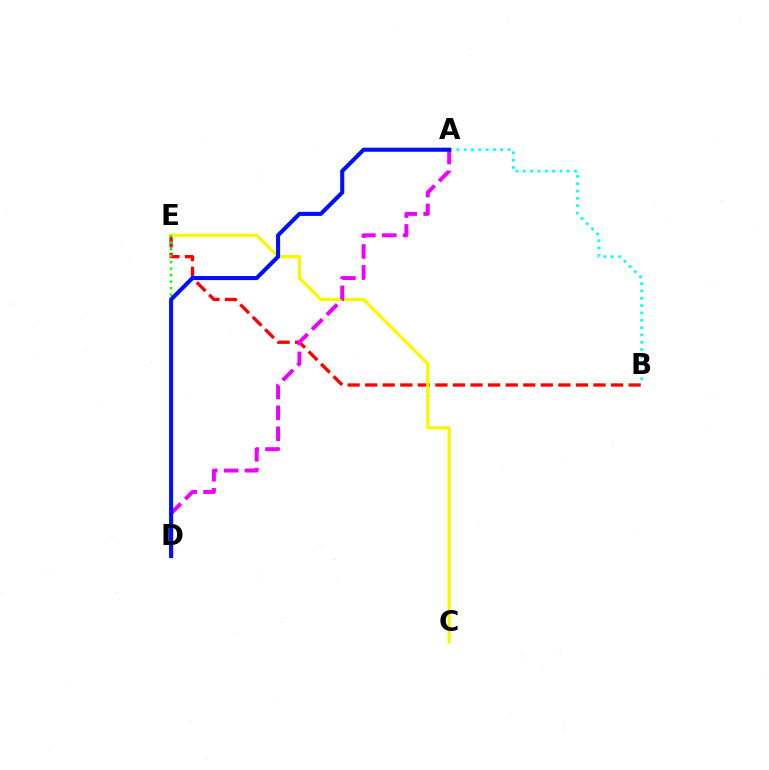{('B', 'E'): [{'color': '#ff0000', 'line_style': 'dashed', 'thickness': 2.39}], ('C', 'E'): [{'color': '#fcf500', 'line_style': 'solid', 'thickness': 2.35}], ('D', 'E'): [{'color': '#08ff00', 'line_style': 'dotted', 'thickness': 1.76}], ('A', 'B'): [{'color': '#00fff6', 'line_style': 'dotted', 'thickness': 1.99}], ('A', 'D'): [{'color': '#ee00ff', 'line_style': 'dashed', 'thickness': 2.84}, {'color': '#0010ff', 'line_style': 'solid', 'thickness': 2.94}]}